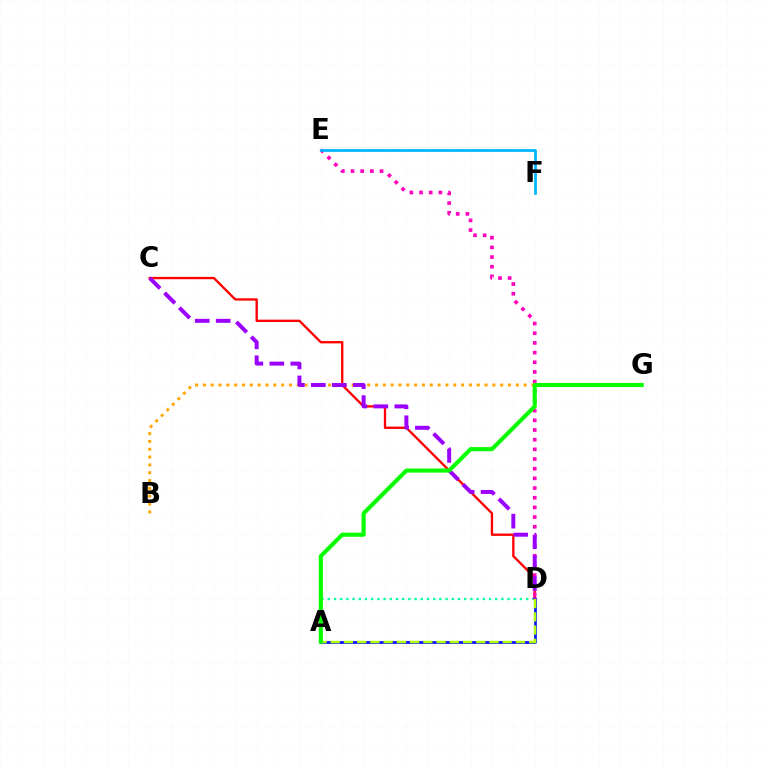{('A', 'D'): [{'color': '#0010ff', 'line_style': 'solid', 'thickness': 1.94}, {'color': '#00ff9d', 'line_style': 'dotted', 'thickness': 1.68}, {'color': '#b3ff00', 'line_style': 'dashed', 'thickness': 1.8}], ('B', 'G'): [{'color': '#ffa500', 'line_style': 'dotted', 'thickness': 2.13}], ('C', 'D'): [{'color': '#ff0000', 'line_style': 'solid', 'thickness': 1.68}, {'color': '#9b00ff', 'line_style': 'dashed', 'thickness': 2.85}], ('D', 'E'): [{'color': '#ff00bd', 'line_style': 'dotted', 'thickness': 2.63}], ('E', 'F'): [{'color': '#00b5ff', 'line_style': 'solid', 'thickness': 1.97}], ('A', 'G'): [{'color': '#08ff00', 'line_style': 'solid', 'thickness': 2.96}]}